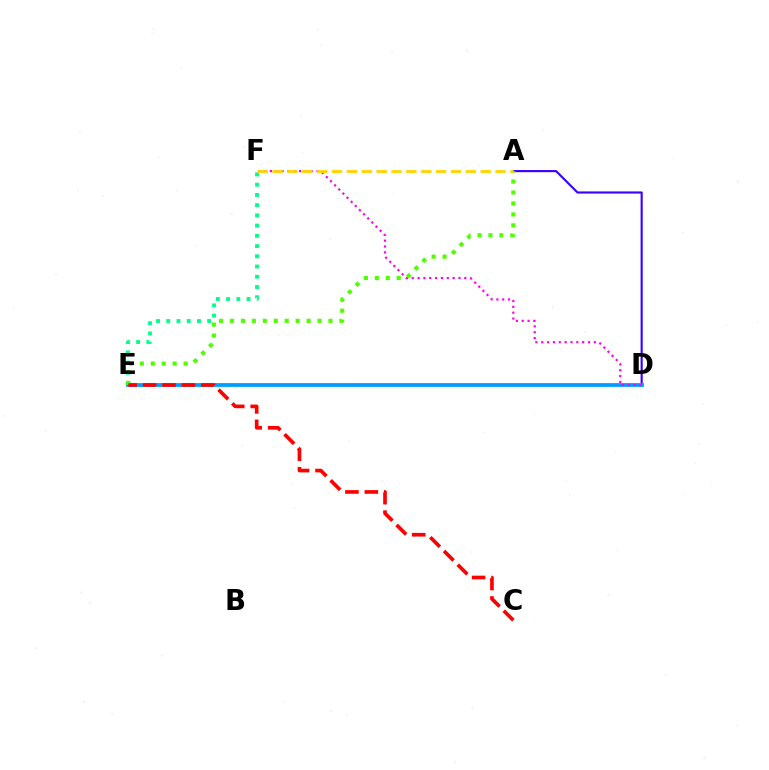{('A', 'D'): [{'color': '#3700ff', 'line_style': 'solid', 'thickness': 1.53}], ('E', 'F'): [{'color': '#00ff86', 'line_style': 'dotted', 'thickness': 2.78}], ('D', 'E'): [{'color': '#009eff', 'line_style': 'solid', 'thickness': 2.72}], ('D', 'F'): [{'color': '#ff00ed', 'line_style': 'dotted', 'thickness': 1.59}], ('A', 'E'): [{'color': '#4fff00', 'line_style': 'dotted', 'thickness': 2.97}], ('C', 'E'): [{'color': '#ff0000', 'line_style': 'dashed', 'thickness': 2.64}], ('A', 'F'): [{'color': '#ffd500', 'line_style': 'dashed', 'thickness': 2.02}]}